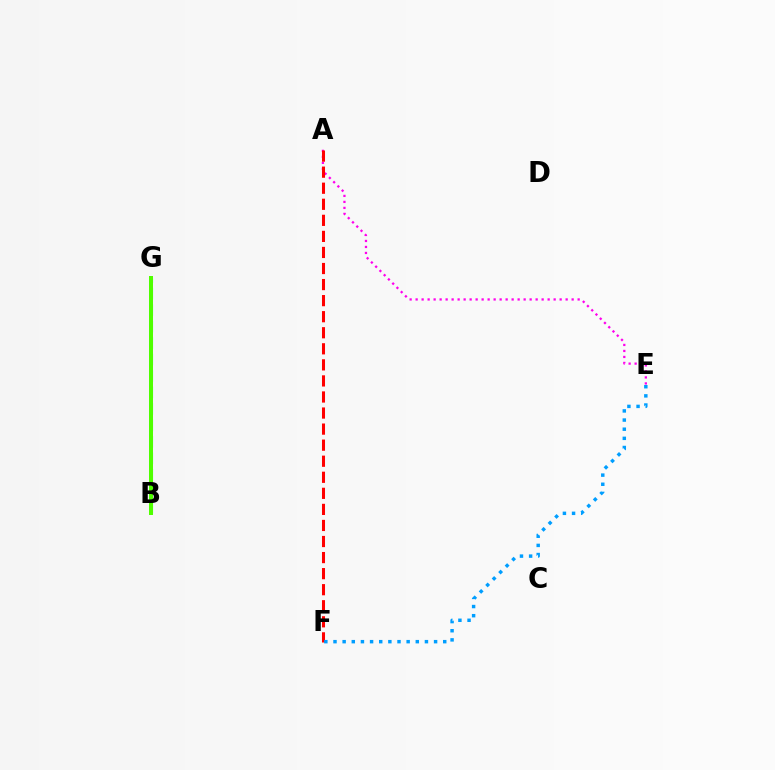{('A', 'E'): [{'color': '#ff00ed', 'line_style': 'dotted', 'thickness': 1.63}], ('B', 'G'): [{'color': '#3700ff', 'line_style': 'dashed', 'thickness': 2.71}, {'color': '#00ff86', 'line_style': 'dashed', 'thickness': 2.24}, {'color': '#ffd500', 'line_style': 'solid', 'thickness': 2.76}, {'color': '#4fff00', 'line_style': 'solid', 'thickness': 2.87}], ('A', 'F'): [{'color': '#ff0000', 'line_style': 'dashed', 'thickness': 2.18}], ('E', 'F'): [{'color': '#009eff', 'line_style': 'dotted', 'thickness': 2.48}]}